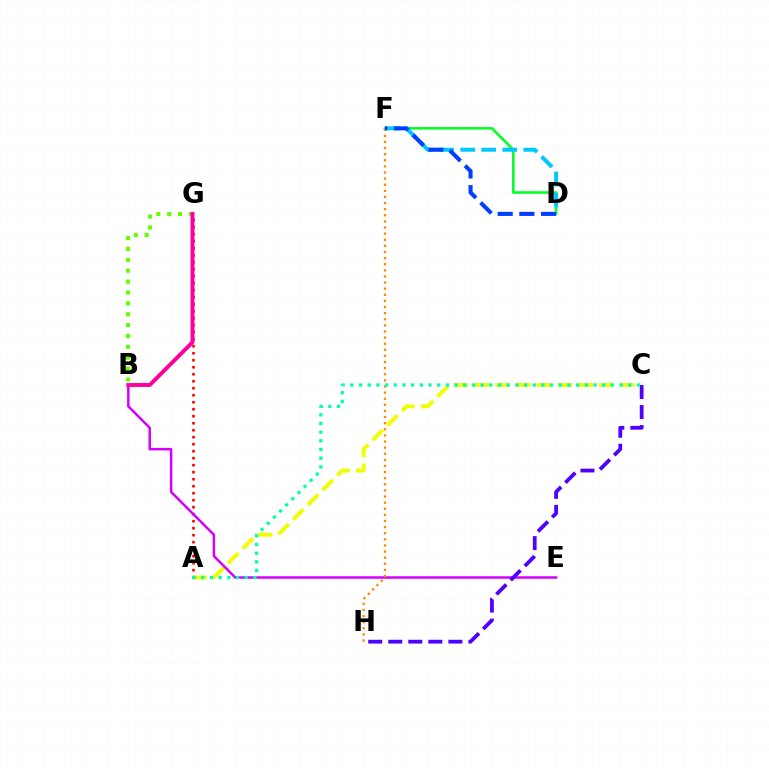{('D', 'F'): [{'color': '#00ff27', 'line_style': 'solid', 'thickness': 1.84}, {'color': '#00c7ff', 'line_style': 'dashed', 'thickness': 2.86}, {'color': '#003fff', 'line_style': 'dashed', 'thickness': 2.95}], ('A', 'G'): [{'color': '#ff0000', 'line_style': 'dotted', 'thickness': 1.9}], ('A', 'C'): [{'color': '#eeff00', 'line_style': 'dashed', 'thickness': 2.82}, {'color': '#00ffaf', 'line_style': 'dotted', 'thickness': 2.36}], ('B', 'E'): [{'color': '#d600ff', 'line_style': 'solid', 'thickness': 1.81}], ('C', 'H'): [{'color': '#4f00ff', 'line_style': 'dashed', 'thickness': 2.72}], ('F', 'H'): [{'color': '#ff8800', 'line_style': 'dotted', 'thickness': 1.66}], ('B', 'G'): [{'color': '#66ff00', 'line_style': 'dotted', 'thickness': 2.96}, {'color': '#ff00a0', 'line_style': 'solid', 'thickness': 2.84}]}